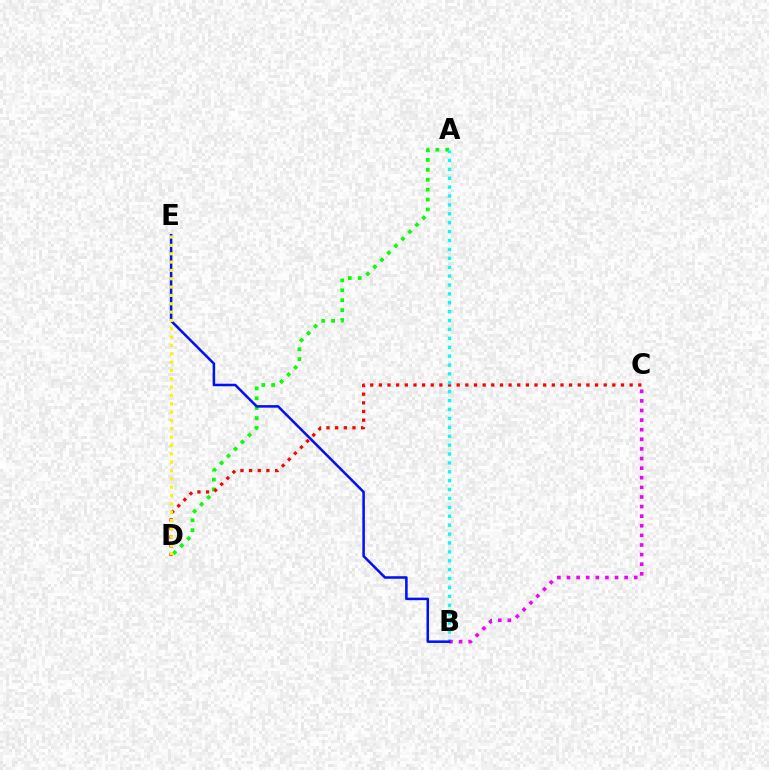{('A', 'D'): [{'color': '#08ff00', 'line_style': 'dotted', 'thickness': 2.69}], ('C', 'D'): [{'color': '#ff0000', 'line_style': 'dotted', 'thickness': 2.35}], ('A', 'B'): [{'color': '#00fff6', 'line_style': 'dotted', 'thickness': 2.42}], ('B', 'C'): [{'color': '#ee00ff', 'line_style': 'dotted', 'thickness': 2.61}], ('B', 'E'): [{'color': '#0010ff', 'line_style': 'solid', 'thickness': 1.83}], ('D', 'E'): [{'color': '#fcf500', 'line_style': 'dotted', 'thickness': 2.27}]}